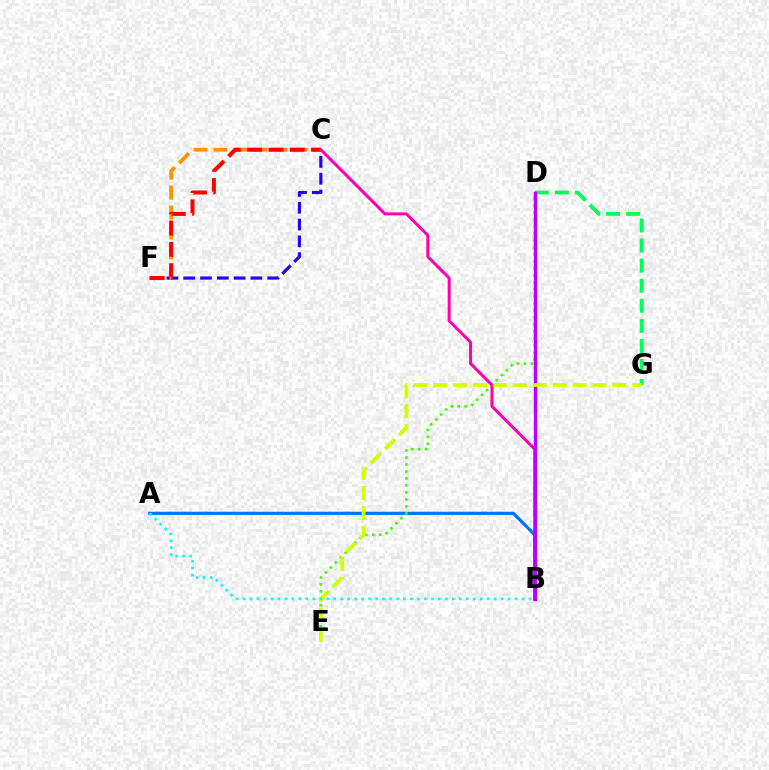{('C', 'F'): [{'color': '#2500ff', 'line_style': 'dashed', 'thickness': 2.28}, {'color': '#ff9400', 'line_style': 'dashed', 'thickness': 2.71}, {'color': '#ff0000', 'line_style': 'dashed', 'thickness': 2.9}], ('D', 'G'): [{'color': '#00ff5c', 'line_style': 'dashed', 'thickness': 2.73}], ('A', 'B'): [{'color': '#0074ff', 'line_style': 'solid', 'thickness': 2.31}, {'color': '#00fff6', 'line_style': 'dotted', 'thickness': 1.9}], ('D', 'E'): [{'color': '#3dff00', 'line_style': 'dotted', 'thickness': 1.9}], ('B', 'C'): [{'color': '#ff00ac', 'line_style': 'solid', 'thickness': 2.14}], ('B', 'D'): [{'color': '#b900ff', 'line_style': 'solid', 'thickness': 2.44}], ('E', 'G'): [{'color': '#d1ff00', 'line_style': 'dashed', 'thickness': 2.71}]}